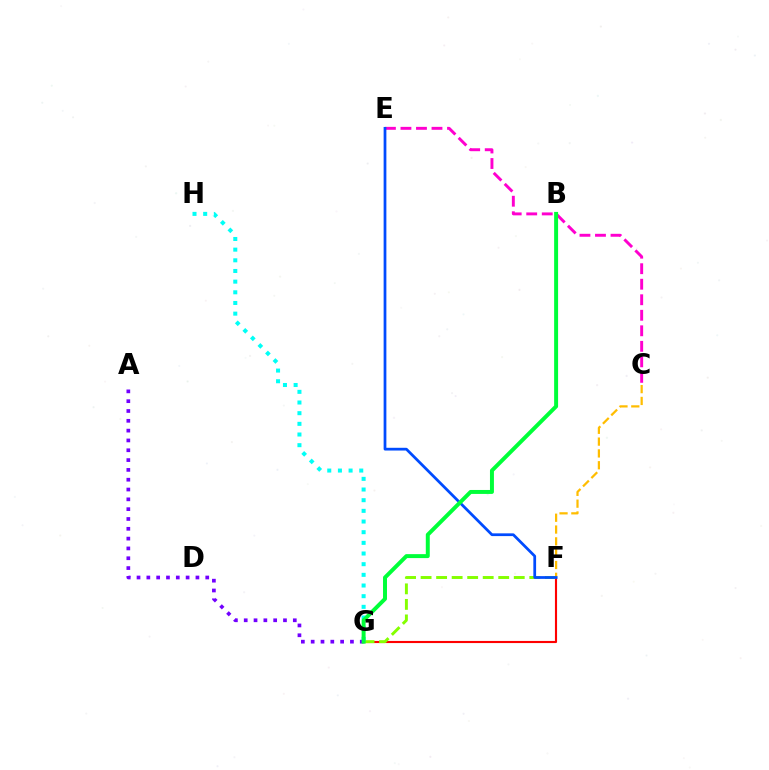{('F', 'G'): [{'color': '#ff0000', 'line_style': 'solid', 'thickness': 1.53}, {'color': '#84ff00', 'line_style': 'dashed', 'thickness': 2.11}], ('C', 'F'): [{'color': '#ffbd00', 'line_style': 'dashed', 'thickness': 1.61}], ('G', 'H'): [{'color': '#00fff6', 'line_style': 'dotted', 'thickness': 2.9}], ('C', 'E'): [{'color': '#ff00cf', 'line_style': 'dashed', 'thickness': 2.11}], ('A', 'G'): [{'color': '#7200ff', 'line_style': 'dotted', 'thickness': 2.67}], ('E', 'F'): [{'color': '#004bff', 'line_style': 'solid', 'thickness': 1.98}], ('B', 'G'): [{'color': '#00ff39', 'line_style': 'solid', 'thickness': 2.85}]}